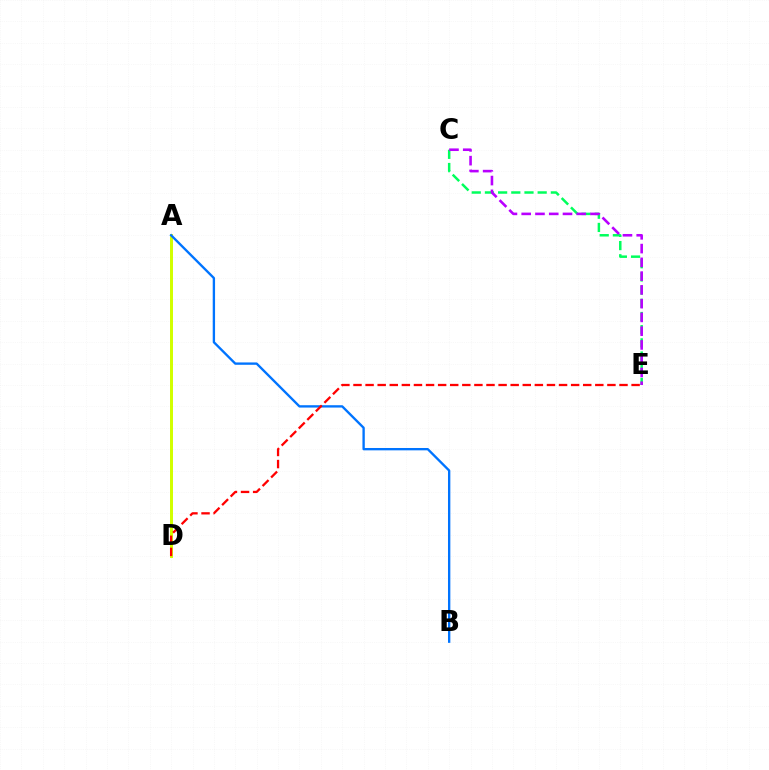{('A', 'D'): [{'color': '#d1ff00', 'line_style': 'solid', 'thickness': 2.15}], ('A', 'B'): [{'color': '#0074ff', 'line_style': 'solid', 'thickness': 1.69}], ('C', 'E'): [{'color': '#00ff5c', 'line_style': 'dashed', 'thickness': 1.79}, {'color': '#b900ff', 'line_style': 'dashed', 'thickness': 1.87}], ('D', 'E'): [{'color': '#ff0000', 'line_style': 'dashed', 'thickness': 1.64}]}